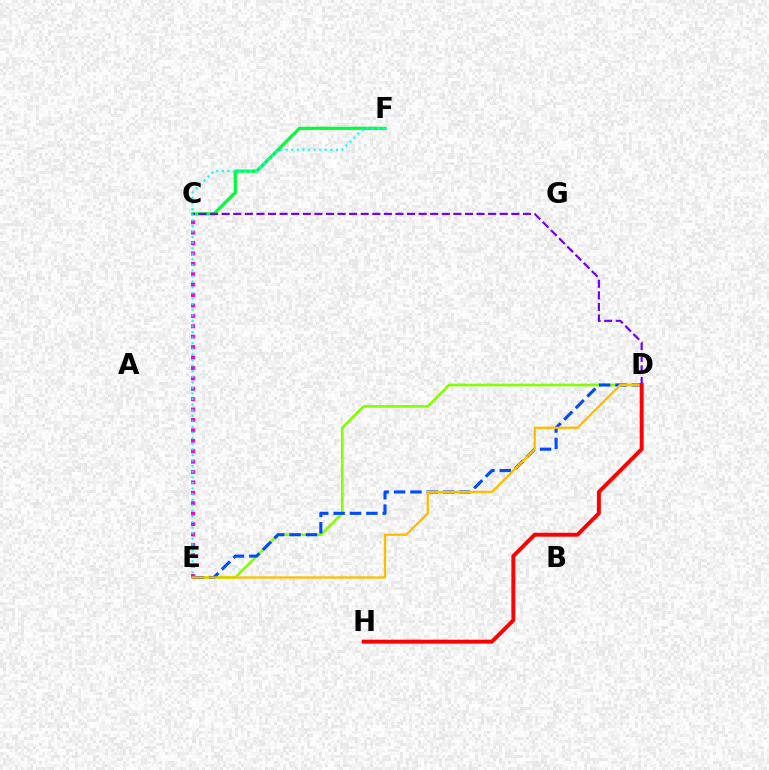{('D', 'E'): [{'color': '#84ff00', 'line_style': 'solid', 'thickness': 1.87}, {'color': '#004bff', 'line_style': 'dashed', 'thickness': 2.22}, {'color': '#ffbd00', 'line_style': 'solid', 'thickness': 1.65}], ('C', 'F'): [{'color': '#00ff39', 'line_style': 'solid', 'thickness': 2.31}], ('C', 'E'): [{'color': '#ff00cf', 'line_style': 'dotted', 'thickness': 2.83}], ('C', 'D'): [{'color': '#7200ff', 'line_style': 'dashed', 'thickness': 1.57}], ('E', 'F'): [{'color': '#00fff6', 'line_style': 'dotted', 'thickness': 1.52}], ('D', 'H'): [{'color': '#ff0000', 'line_style': 'solid', 'thickness': 2.82}]}